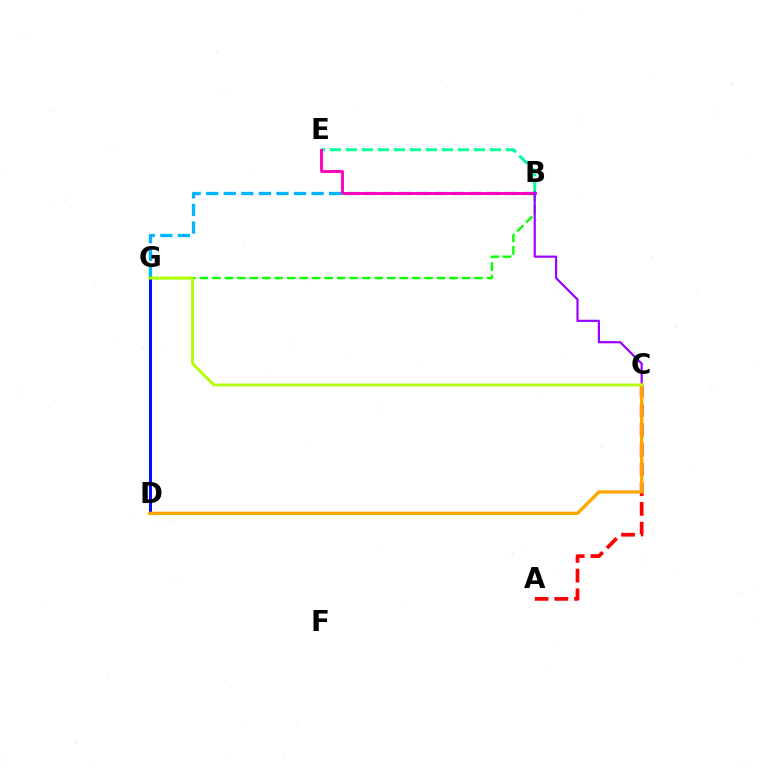{('B', 'G'): [{'color': '#00b5ff', 'line_style': 'dashed', 'thickness': 2.39}, {'color': '#08ff00', 'line_style': 'dashed', 'thickness': 1.7}], ('A', 'C'): [{'color': '#ff0000', 'line_style': 'dashed', 'thickness': 2.68}], ('B', 'E'): [{'color': '#00ff9d', 'line_style': 'dashed', 'thickness': 2.17}, {'color': '#ff00bd', 'line_style': 'solid', 'thickness': 2.09}], ('D', 'G'): [{'color': '#0010ff', 'line_style': 'solid', 'thickness': 2.15}], ('B', 'C'): [{'color': '#9b00ff', 'line_style': 'solid', 'thickness': 1.58}], ('C', 'D'): [{'color': '#ffa500', 'line_style': 'solid', 'thickness': 2.35}], ('C', 'G'): [{'color': '#b3ff00', 'line_style': 'solid', 'thickness': 2.08}]}